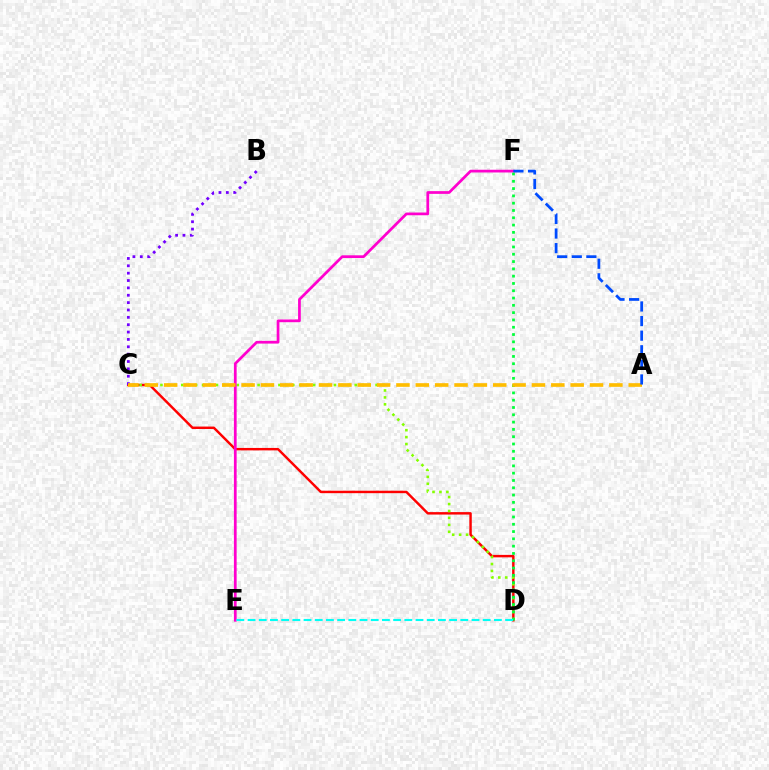{('C', 'D'): [{'color': '#ff0000', 'line_style': 'solid', 'thickness': 1.76}, {'color': '#84ff00', 'line_style': 'dotted', 'thickness': 1.89}], ('E', 'F'): [{'color': '#ff00cf', 'line_style': 'solid', 'thickness': 1.97}], ('D', 'F'): [{'color': '#00ff39', 'line_style': 'dotted', 'thickness': 1.98}], ('B', 'C'): [{'color': '#7200ff', 'line_style': 'dotted', 'thickness': 2.0}], ('A', 'C'): [{'color': '#ffbd00', 'line_style': 'dashed', 'thickness': 2.63}], ('D', 'E'): [{'color': '#00fff6', 'line_style': 'dashed', 'thickness': 1.52}], ('A', 'F'): [{'color': '#004bff', 'line_style': 'dashed', 'thickness': 1.98}]}